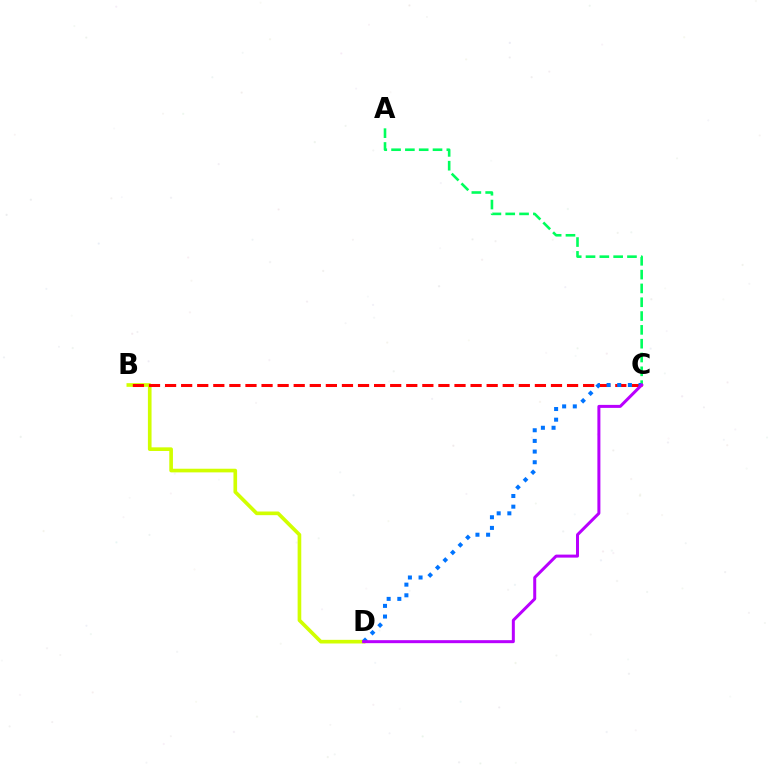{('A', 'C'): [{'color': '#00ff5c', 'line_style': 'dashed', 'thickness': 1.88}], ('B', 'D'): [{'color': '#d1ff00', 'line_style': 'solid', 'thickness': 2.63}], ('B', 'C'): [{'color': '#ff0000', 'line_style': 'dashed', 'thickness': 2.18}], ('C', 'D'): [{'color': '#0074ff', 'line_style': 'dotted', 'thickness': 2.9}, {'color': '#b900ff', 'line_style': 'solid', 'thickness': 2.16}]}